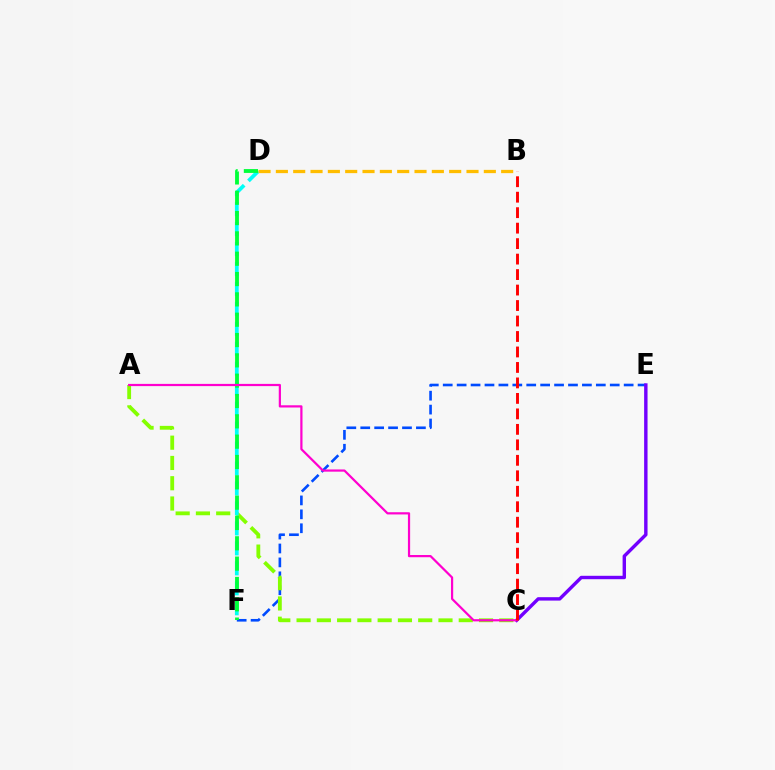{('E', 'F'): [{'color': '#004bff', 'line_style': 'dashed', 'thickness': 1.89}], ('A', 'C'): [{'color': '#84ff00', 'line_style': 'dashed', 'thickness': 2.75}, {'color': '#ff00cf', 'line_style': 'solid', 'thickness': 1.59}], ('D', 'F'): [{'color': '#00fff6', 'line_style': 'dashed', 'thickness': 2.71}, {'color': '#00ff39', 'line_style': 'dashed', 'thickness': 2.76}], ('B', 'D'): [{'color': '#ffbd00', 'line_style': 'dashed', 'thickness': 2.35}], ('C', 'E'): [{'color': '#7200ff', 'line_style': 'solid', 'thickness': 2.45}], ('B', 'C'): [{'color': '#ff0000', 'line_style': 'dashed', 'thickness': 2.1}]}